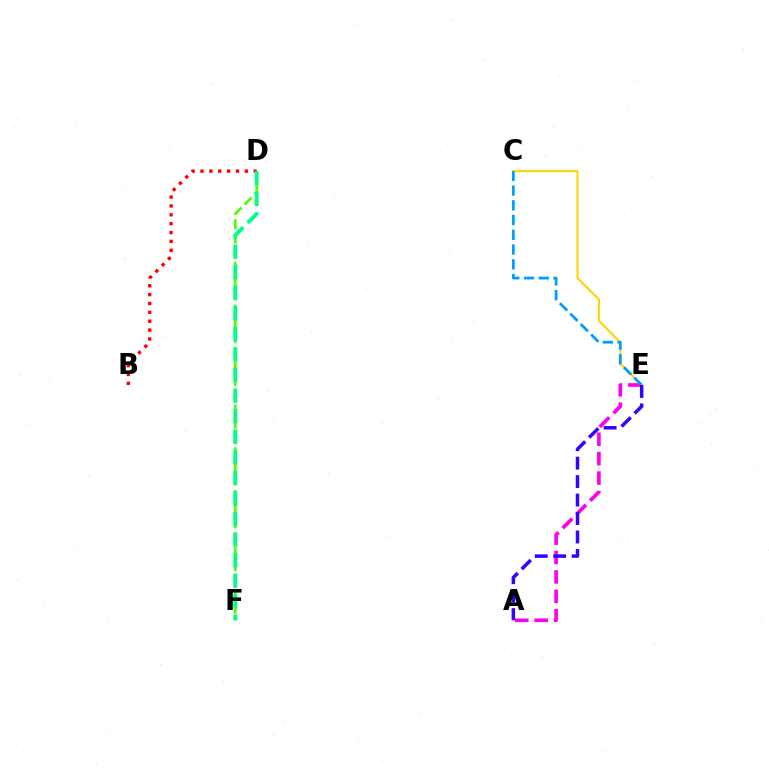{('A', 'E'): [{'color': '#ff00ed', 'line_style': 'dashed', 'thickness': 2.64}, {'color': '#3700ff', 'line_style': 'dashed', 'thickness': 2.51}], ('D', 'F'): [{'color': '#4fff00', 'line_style': 'dashed', 'thickness': 1.94}, {'color': '#00ff86', 'line_style': 'dashed', 'thickness': 2.79}], ('C', 'E'): [{'color': '#ffd500', 'line_style': 'solid', 'thickness': 1.52}, {'color': '#009eff', 'line_style': 'dashed', 'thickness': 2.0}], ('B', 'D'): [{'color': '#ff0000', 'line_style': 'dotted', 'thickness': 2.41}]}